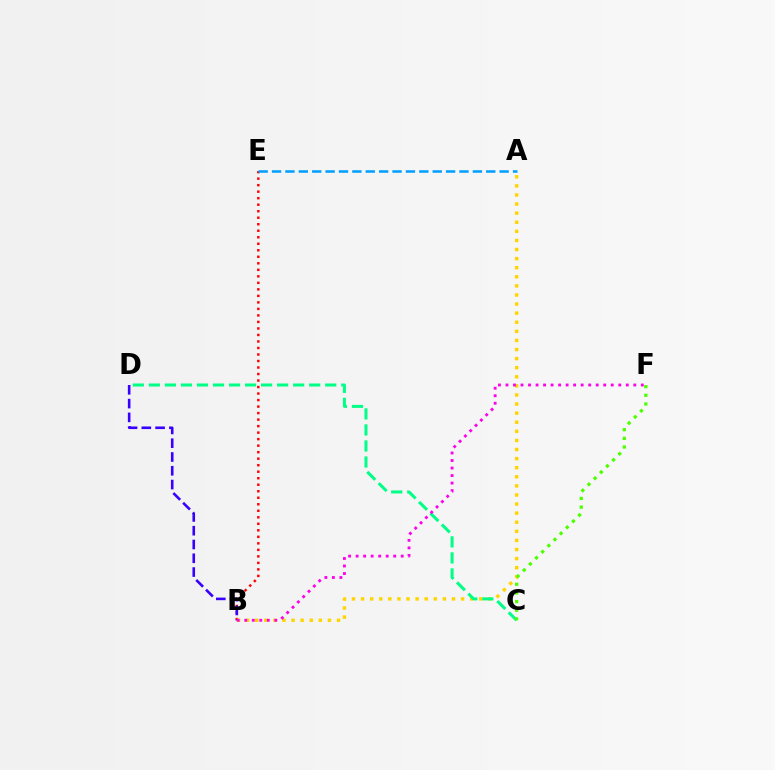{('B', 'E'): [{'color': '#ff0000', 'line_style': 'dotted', 'thickness': 1.77}], ('A', 'B'): [{'color': '#ffd500', 'line_style': 'dotted', 'thickness': 2.47}], ('B', 'D'): [{'color': '#3700ff', 'line_style': 'dashed', 'thickness': 1.87}], ('C', 'D'): [{'color': '#00ff86', 'line_style': 'dashed', 'thickness': 2.18}], ('C', 'F'): [{'color': '#4fff00', 'line_style': 'dotted', 'thickness': 2.36}], ('B', 'F'): [{'color': '#ff00ed', 'line_style': 'dotted', 'thickness': 2.04}], ('A', 'E'): [{'color': '#009eff', 'line_style': 'dashed', 'thickness': 1.82}]}